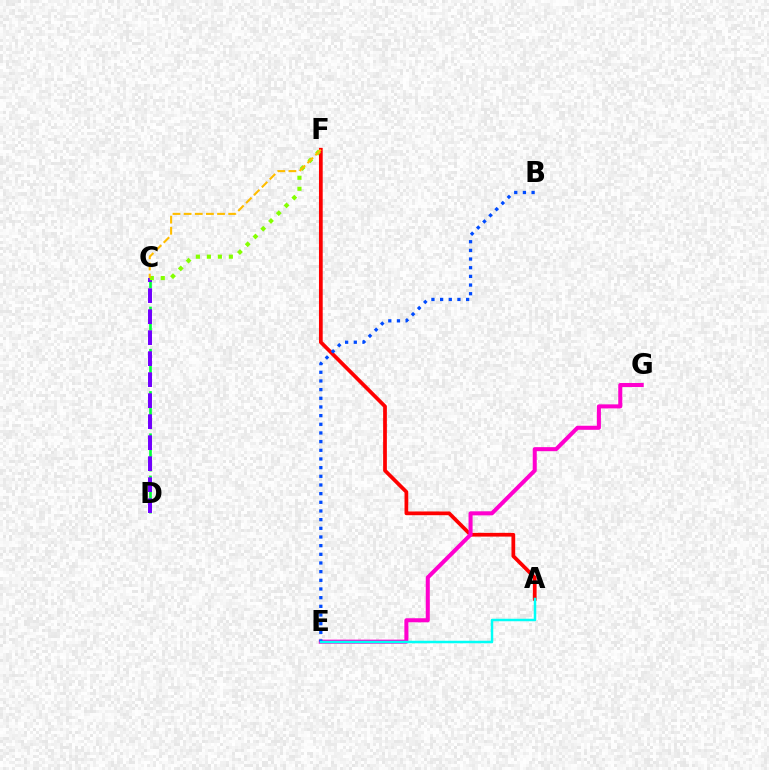{('C', 'D'): [{'color': '#00ff39', 'line_style': 'dashed', 'thickness': 1.91}, {'color': '#7200ff', 'line_style': 'dashed', 'thickness': 2.85}], ('A', 'F'): [{'color': '#ff0000', 'line_style': 'solid', 'thickness': 2.69}], ('E', 'G'): [{'color': '#ff00cf', 'line_style': 'solid', 'thickness': 2.91}], ('C', 'F'): [{'color': '#84ff00', 'line_style': 'dotted', 'thickness': 2.99}, {'color': '#ffbd00', 'line_style': 'dashed', 'thickness': 1.51}], ('B', 'E'): [{'color': '#004bff', 'line_style': 'dotted', 'thickness': 2.36}], ('A', 'E'): [{'color': '#00fff6', 'line_style': 'solid', 'thickness': 1.8}]}